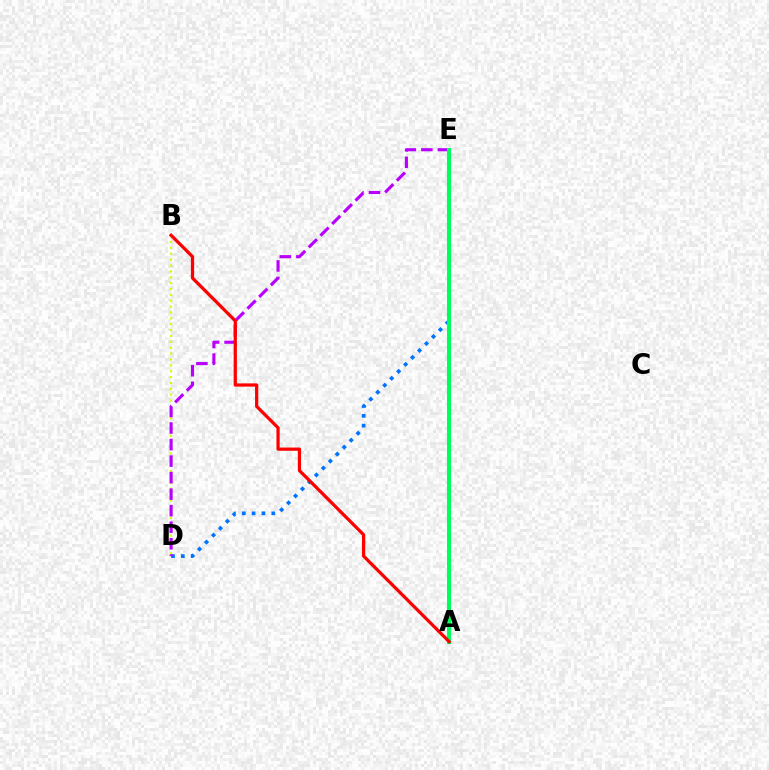{('B', 'D'): [{'color': '#d1ff00', 'line_style': 'dotted', 'thickness': 1.6}], ('D', 'E'): [{'color': '#0074ff', 'line_style': 'dotted', 'thickness': 2.67}, {'color': '#b900ff', 'line_style': 'dashed', 'thickness': 2.25}], ('A', 'E'): [{'color': '#00ff5c', 'line_style': 'solid', 'thickness': 2.94}], ('A', 'B'): [{'color': '#ff0000', 'line_style': 'solid', 'thickness': 2.33}]}